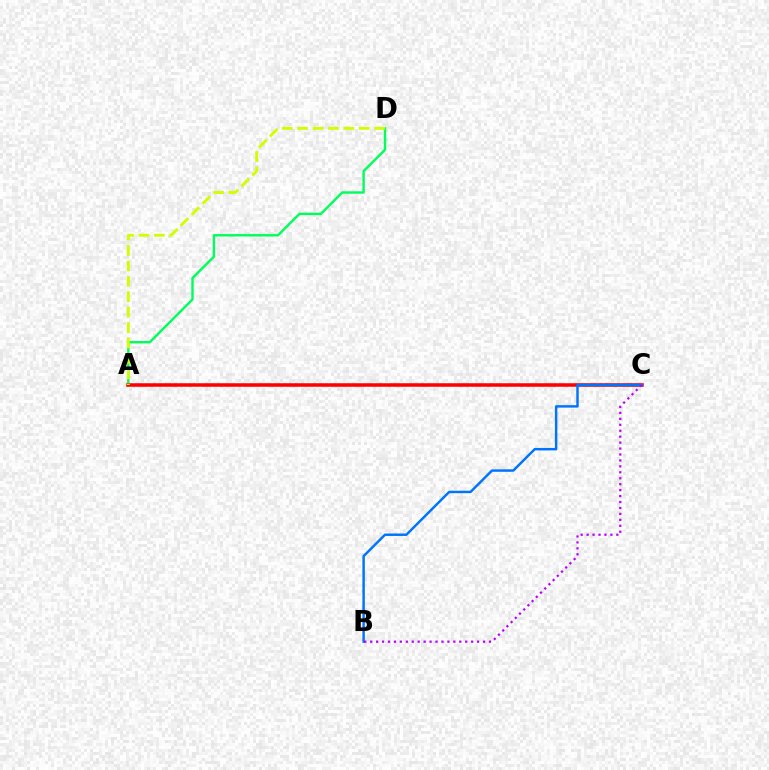{('A', 'D'): [{'color': '#00ff5c', 'line_style': 'solid', 'thickness': 1.74}, {'color': '#d1ff00', 'line_style': 'dashed', 'thickness': 2.09}], ('A', 'C'): [{'color': '#ff0000', 'line_style': 'solid', 'thickness': 2.54}], ('B', 'C'): [{'color': '#0074ff', 'line_style': 'solid', 'thickness': 1.77}, {'color': '#b900ff', 'line_style': 'dotted', 'thickness': 1.61}]}